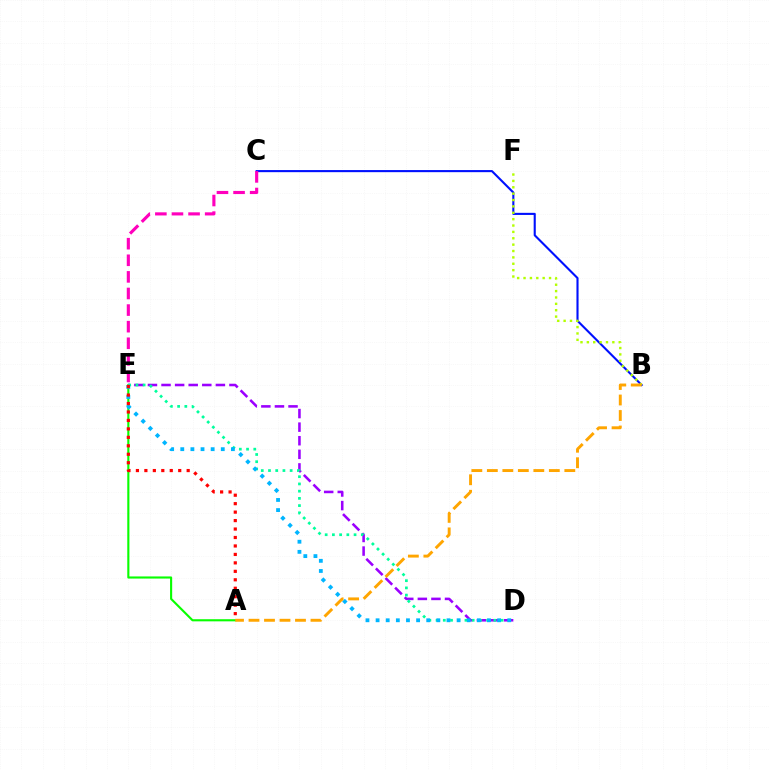{('B', 'C'): [{'color': '#0010ff', 'line_style': 'solid', 'thickness': 1.52}], ('A', 'E'): [{'color': '#08ff00', 'line_style': 'solid', 'thickness': 1.53}, {'color': '#ff0000', 'line_style': 'dotted', 'thickness': 2.3}], ('D', 'E'): [{'color': '#9b00ff', 'line_style': 'dashed', 'thickness': 1.85}, {'color': '#00ff9d', 'line_style': 'dotted', 'thickness': 1.96}, {'color': '#00b5ff', 'line_style': 'dotted', 'thickness': 2.75}], ('C', 'E'): [{'color': '#ff00bd', 'line_style': 'dashed', 'thickness': 2.25}], ('B', 'F'): [{'color': '#b3ff00', 'line_style': 'dotted', 'thickness': 1.73}], ('A', 'B'): [{'color': '#ffa500', 'line_style': 'dashed', 'thickness': 2.11}]}